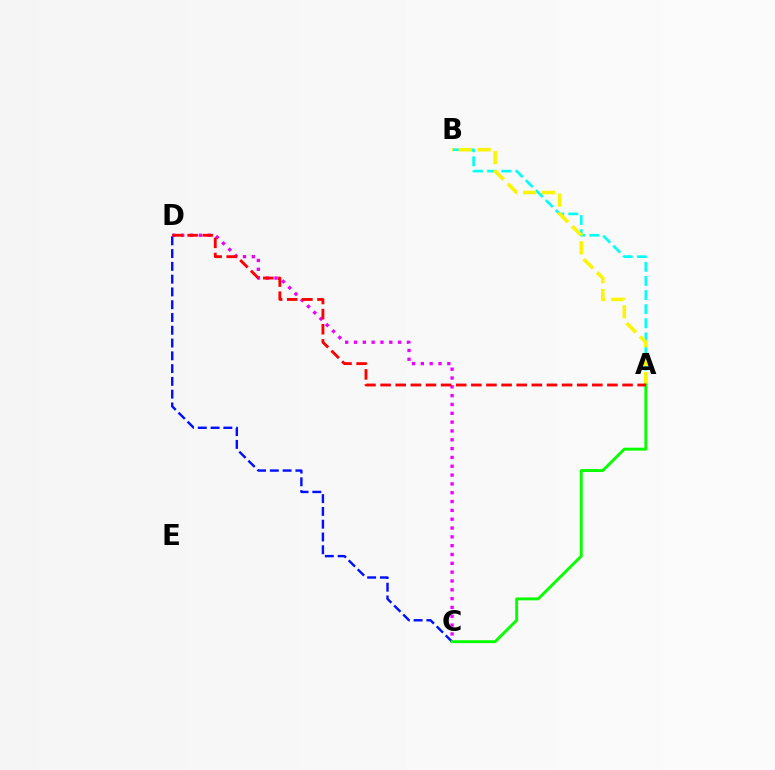{('C', 'D'): [{'color': '#ee00ff', 'line_style': 'dotted', 'thickness': 2.4}, {'color': '#0010ff', 'line_style': 'dashed', 'thickness': 1.74}], ('A', 'B'): [{'color': '#00fff6', 'line_style': 'dashed', 'thickness': 1.92}, {'color': '#fcf500', 'line_style': 'dashed', 'thickness': 2.57}], ('A', 'C'): [{'color': '#08ff00', 'line_style': 'solid', 'thickness': 2.09}], ('A', 'D'): [{'color': '#ff0000', 'line_style': 'dashed', 'thickness': 2.05}]}